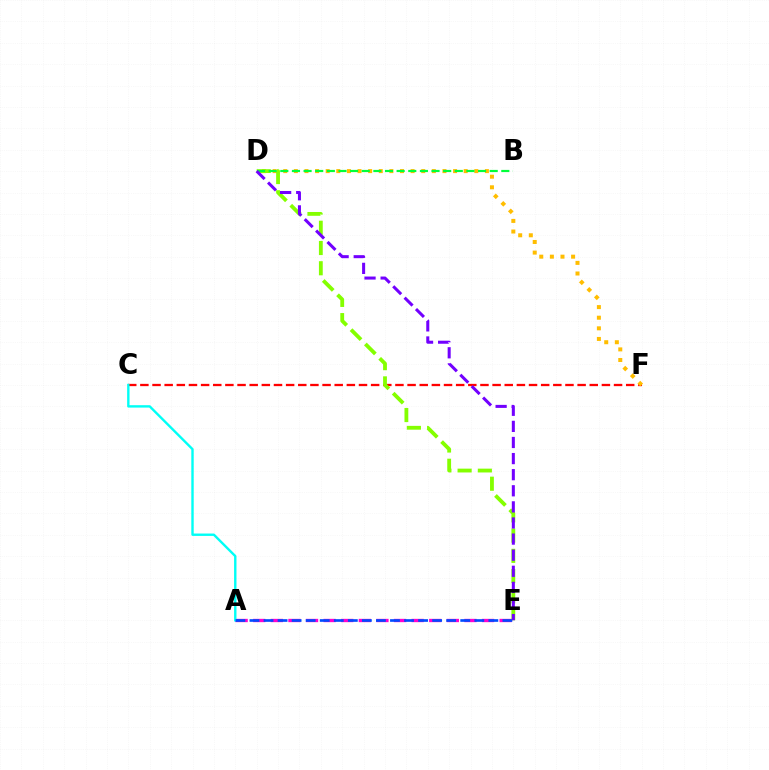{('C', 'F'): [{'color': '#ff0000', 'line_style': 'dashed', 'thickness': 1.65}], ('A', 'E'): [{'color': '#ff00cf', 'line_style': 'dashed', 'thickness': 2.39}, {'color': '#004bff', 'line_style': 'dashed', 'thickness': 1.91}], ('D', 'F'): [{'color': '#ffbd00', 'line_style': 'dotted', 'thickness': 2.88}], ('A', 'C'): [{'color': '#00fff6', 'line_style': 'solid', 'thickness': 1.72}], ('D', 'E'): [{'color': '#84ff00', 'line_style': 'dashed', 'thickness': 2.75}, {'color': '#7200ff', 'line_style': 'dashed', 'thickness': 2.19}], ('B', 'D'): [{'color': '#00ff39', 'line_style': 'dashed', 'thickness': 1.58}]}